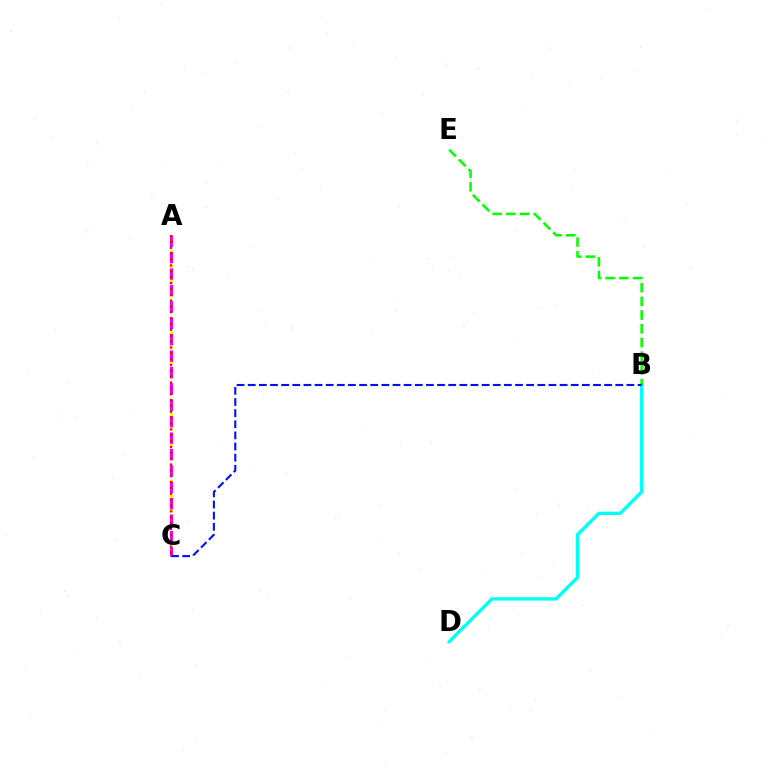{('A', 'C'): [{'color': '#fcf500', 'line_style': 'dotted', 'thickness': 2.01}, {'color': '#ee00ff', 'line_style': 'dashed', 'thickness': 2.23}, {'color': '#ff0000', 'line_style': 'dotted', 'thickness': 1.59}], ('B', 'D'): [{'color': '#00fff6', 'line_style': 'solid', 'thickness': 2.43}], ('B', 'E'): [{'color': '#08ff00', 'line_style': 'dashed', 'thickness': 1.86}], ('B', 'C'): [{'color': '#0010ff', 'line_style': 'dashed', 'thickness': 1.51}]}